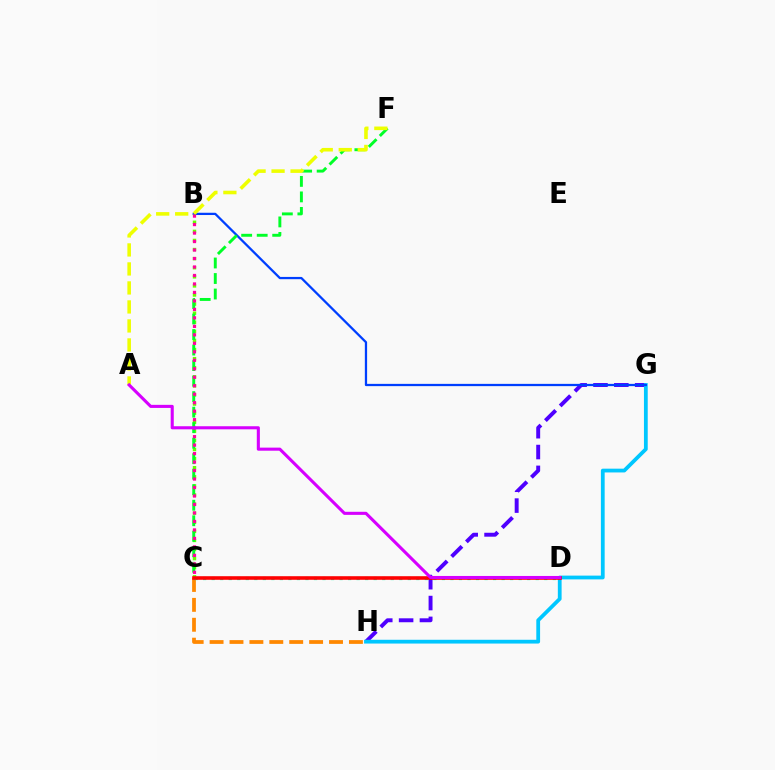{('G', 'H'): [{'color': '#4f00ff', 'line_style': 'dashed', 'thickness': 2.83}, {'color': '#00c7ff', 'line_style': 'solid', 'thickness': 2.72}], ('B', 'G'): [{'color': '#003fff', 'line_style': 'solid', 'thickness': 1.63}], ('C', 'H'): [{'color': '#ff8800', 'line_style': 'dashed', 'thickness': 2.7}], ('B', 'C'): [{'color': '#66ff00', 'line_style': 'dotted', 'thickness': 2.47}, {'color': '#ff00a0', 'line_style': 'dotted', 'thickness': 2.3}], ('C', 'D'): [{'color': '#00ffaf', 'line_style': 'dotted', 'thickness': 2.32}, {'color': '#ff0000', 'line_style': 'solid', 'thickness': 2.58}], ('C', 'F'): [{'color': '#00ff27', 'line_style': 'dashed', 'thickness': 2.11}], ('A', 'F'): [{'color': '#eeff00', 'line_style': 'dashed', 'thickness': 2.58}], ('A', 'D'): [{'color': '#d600ff', 'line_style': 'solid', 'thickness': 2.22}]}